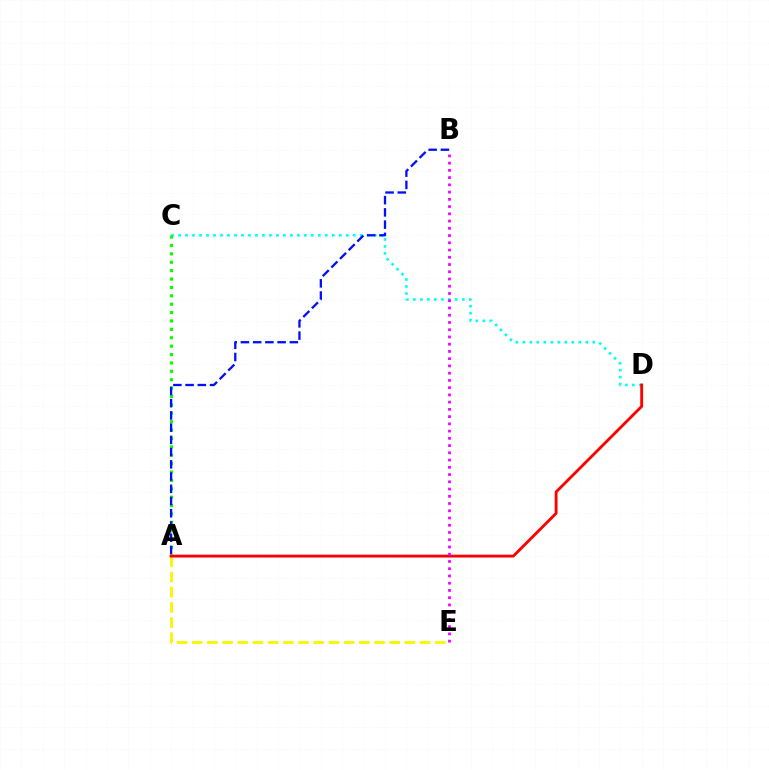{('A', 'E'): [{'color': '#fcf500', 'line_style': 'dashed', 'thickness': 2.06}], ('C', 'D'): [{'color': '#00fff6', 'line_style': 'dotted', 'thickness': 1.9}], ('A', 'C'): [{'color': '#08ff00', 'line_style': 'dotted', 'thickness': 2.28}], ('A', 'B'): [{'color': '#0010ff', 'line_style': 'dashed', 'thickness': 1.66}], ('A', 'D'): [{'color': '#ff0000', 'line_style': 'solid', 'thickness': 2.05}], ('B', 'E'): [{'color': '#ee00ff', 'line_style': 'dotted', 'thickness': 1.97}]}